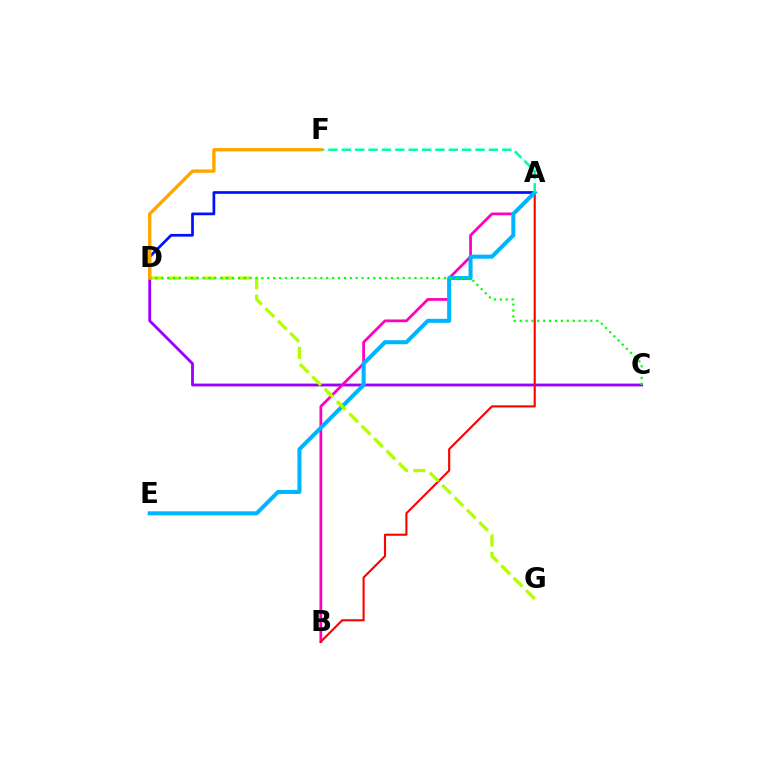{('A', 'D'): [{'color': '#0010ff', 'line_style': 'solid', 'thickness': 1.96}], ('C', 'D'): [{'color': '#9b00ff', 'line_style': 'solid', 'thickness': 2.03}, {'color': '#08ff00', 'line_style': 'dotted', 'thickness': 1.6}], ('A', 'B'): [{'color': '#ff00bd', 'line_style': 'solid', 'thickness': 1.98}, {'color': '#ff0000', 'line_style': 'solid', 'thickness': 1.53}], ('A', 'E'): [{'color': '#00b5ff', 'line_style': 'solid', 'thickness': 2.92}], ('A', 'F'): [{'color': '#00ff9d', 'line_style': 'dashed', 'thickness': 1.82}], ('D', 'G'): [{'color': '#b3ff00', 'line_style': 'dashed', 'thickness': 2.38}], ('D', 'F'): [{'color': '#ffa500', 'line_style': 'solid', 'thickness': 2.42}]}